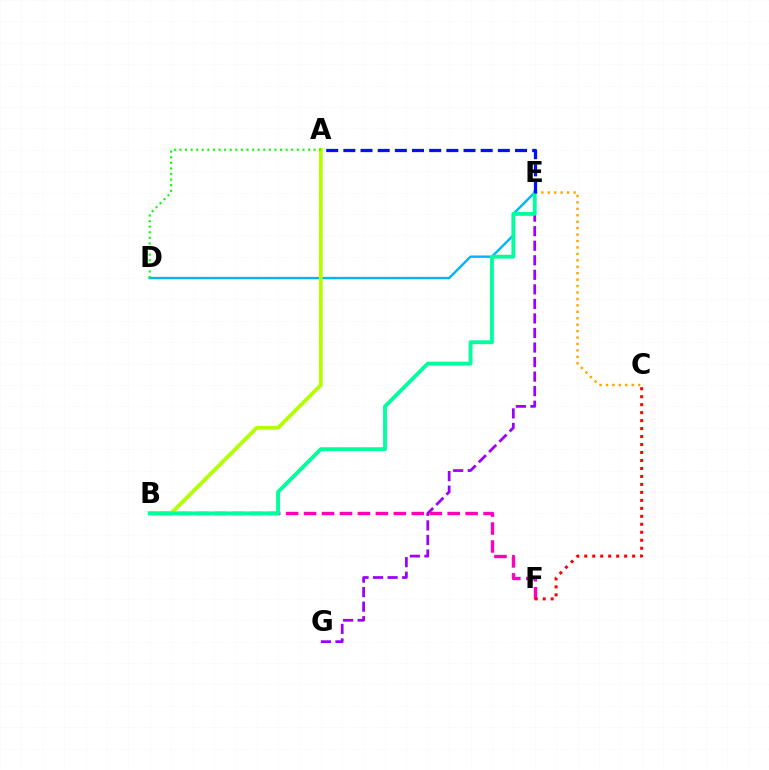{('E', 'G'): [{'color': '#9b00ff', 'line_style': 'dashed', 'thickness': 1.98}], ('D', 'E'): [{'color': '#00b5ff', 'line_style': 'solid', 'thickness': 1.73}], ('B', 'F'): [{'color': '#ff00bd', 'line_style': 'dashed', 'thickness': 2.44}], ('C', 'E'): [{'color': '#ffa500', 'line_style': 'dotted', 'thickness': 1.75}], ('A', 'B'): [{'color': '#b3ff00', 'line_style': 'solid', 'thickness': 2.73}], ('C', 'F'): [{'color': '#ff0000', 'line_style': 'dotted', 'thickness': 2.17}], ('B', 'E'): [{'color': '#00ff9d', 'line_style': 'solid', 'thickness': 2.77}], ('A', 'E'): [{'color': '#0010ff', 'line_style': 'dashed', 'thickness': 2.33}], ('A', 'D'): [{'color': '#08ff00', 'line_style': 'dotted', 'thickness': 1.52}]}